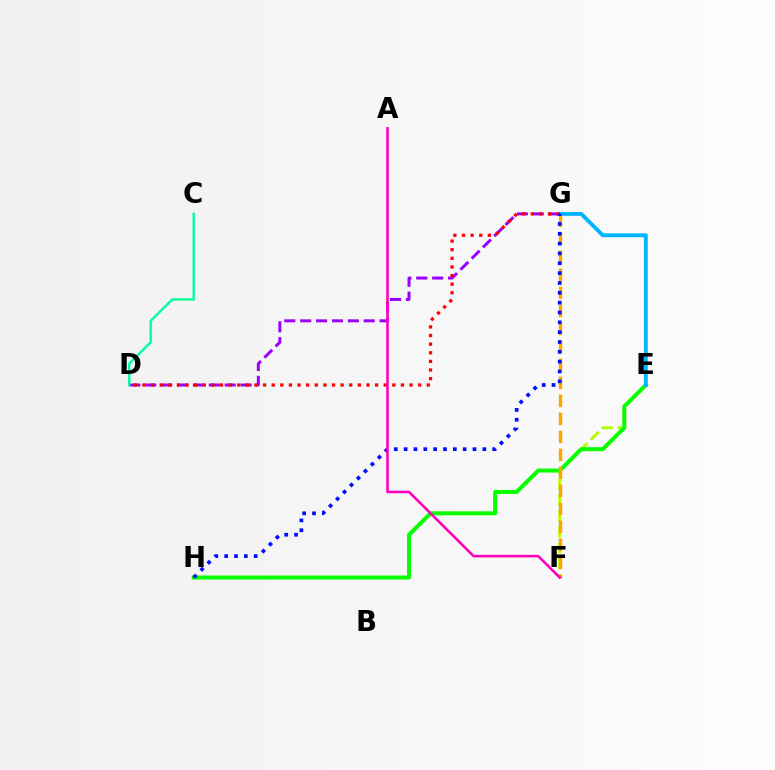{('E', 'F'): [{'color': '#b3ff00', 'line_style': 'dashed', 'thickness': 2.15}], ('E', 'H'): [{'color': '#08ff00', 'line_style': 'solid', 'thickness': 2.89}], ('E', 'G'): [{'color': '#00b5ff', 'line_style': 'solid', 'thickness': 2.79}], ('D', 'G'): [{'color': '#9b00ff', 'line_style': 'dashed', 'thickness': 2.16}, {'color': '#ff0000', 'line_style': 'dotted', 'thickness': 2.34}], ('F', 'G'): [{'color': '#ffa500', 'line_style': 'dashed', 'thickness': 2.45}], ('C', 'D'): [{'color': '#00ff9d', 'line_style': 'solid', 'thickness': 1.74}], ('G', 'H'): [{'color': '#0010ff', 'line_style': 'dotted', 'thickness': 2.67}], ('A', 'F'): [{'color': '#ff00bd', 'line_style': 'solid', 'thickness': 1.86}]}